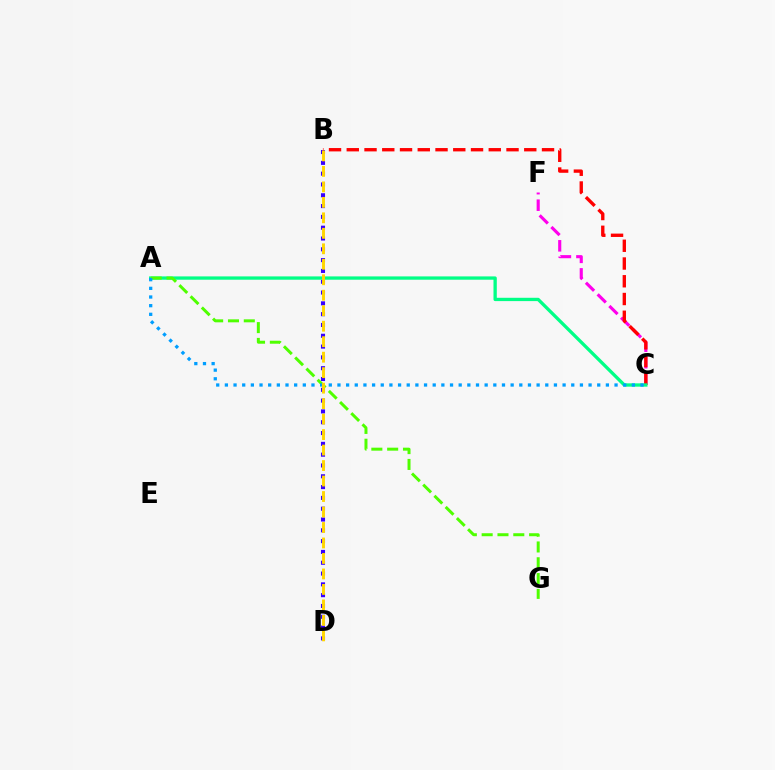{('C', 'F'): [{'color': '#ff00ed', 'line_style': 'dashed', 'thickness': 2.25}], ('B', 'D'): [{'color': '#3700ff', 'line_style': 'dotted', 'thickness': 2.94}, {'color': '#ffd500', 'line_style': 'dashed', 'thickness': 2.1}], ('B', 'C'): [{'color': '#ff0000', 'line_style': 'dashed', 'thickness': 2.41}], ('A', 'C'): [{'color': '#00ff86', 'line_style': 'solid', 'thickness': 2.38}, {'color': '#009eff', 'line_style': 'dotted', 'thickness': 2.35}], ('A', 'G'): [{'color': '#4fff00', 'line_style': 'dashed', 'thickness': 2.15}]}